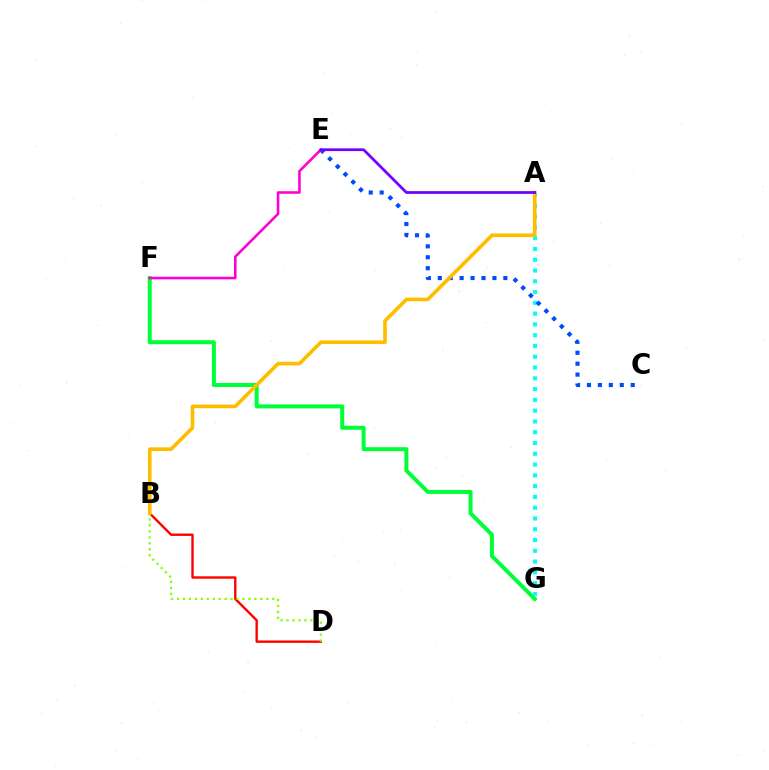{('F', 'G'): [{'color': '#00ff39', 'line_style': 'solid', 'thickness': 2.88}], ('B', 'D'): [{'color': '#ff0000', 'line_style': 'solid', 'thickness': 1.72}, {'color': '#84ff00', 'line_style': 'dotted', 'thickness': 1.62}], ('A', 'G'): [{'color': '#00fff6', 'line_style': 'dotted', 'thickness': 2.93}], ('C', 'E'): [{'color': '#004bff', 'line_style': 'dotted', 'thickness': 2.97}], ('A', 'B'): [{'color': '#ffbd00', 'line_style': 'solid', 'thickness': 2.63}], ('E', 'F'): [{'color': '#ff00cf', 'line_style': 'solid', 'thickness': 1.85}], ('A', 'E'): [{'color': '#7200ff', 'line_style': 'solid', 'thickness': 1.98}]}